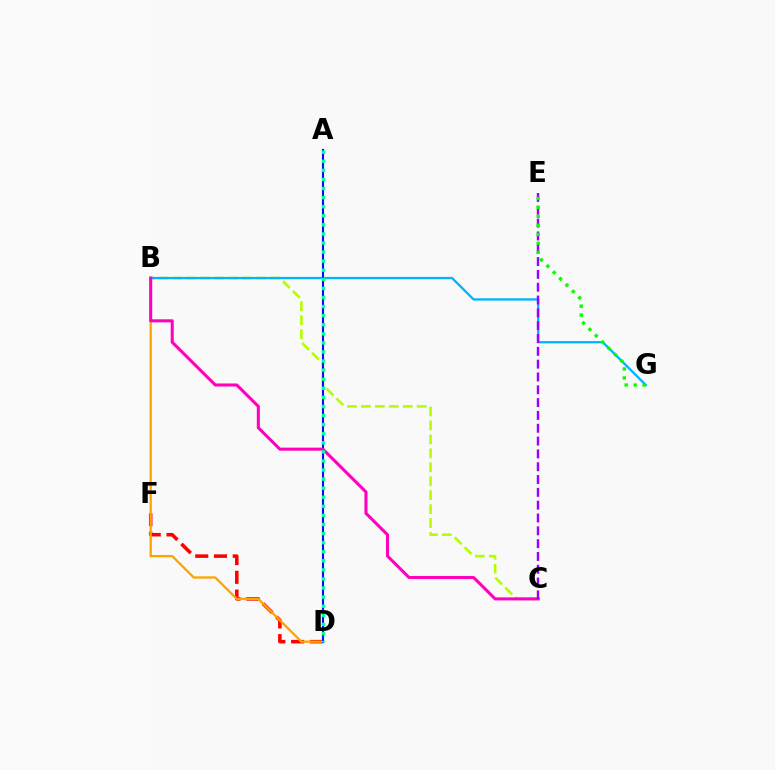{('B', 'C'): [{'color': '#b3ff00', 'line_style': 'dashed', 'thickness': 1.9}, {'color': '#ff00bd', 'line_style': 'solid', 'thickness': 2.19}], ('D', 'F'): [{'color': '#ff0000', 'line_style': 'dashed', 'thickness': 2.55}], ('B', 'D'): [{'color': '#ffa500', 'line_style': 'solid', 'thickness': 1.67}], ('B', 'G'): [{'color': '#00b5ff', 'line_style': 'solid', 'thickness': 1.67}], ('A', 'D'): [{'color': '#0010ff', 'line_style': 'solid', 'thickness': 1.52}, {'color': '#00ff9d', 'line_style': 'dotted', 'thickness': 2.47}], ('C', 'E'): [{'color': '#9b00ff', 'line_style': 'dashed', 'thickness': 1.74}], ('E', 'G'): [{'color': '#08ff00', 'line_style': 'dotted', 'thickness': 2.44}]}